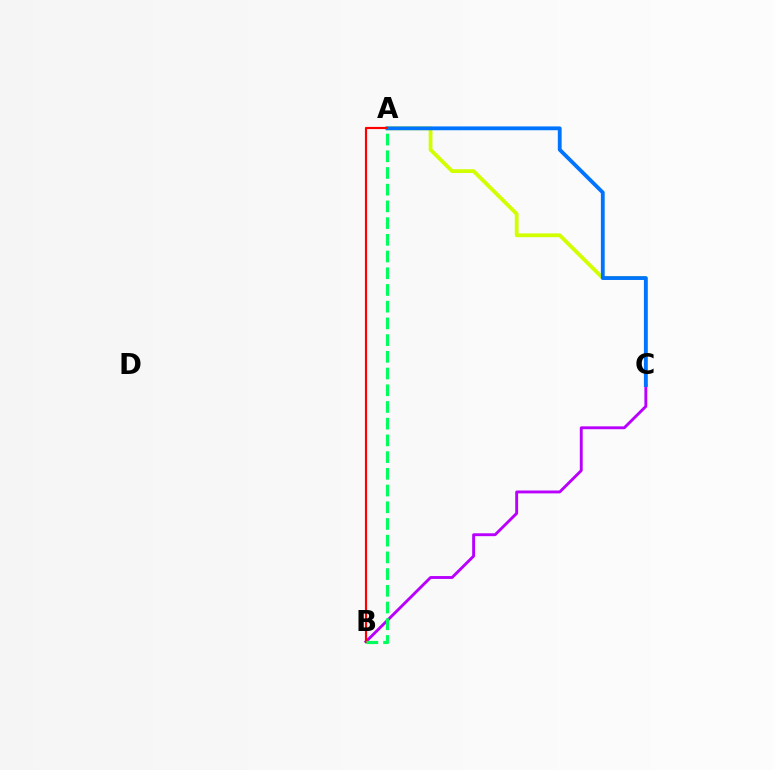{('A', 'C'): [{'color': '#d1ff00', 'line_style': 'solid', 'thickness': 2.73}, {'color': '#0074ff', 'line_style': 'solid', 'thickness': 2.75}], ('B', 'C'): [{'color': '#b900ff', 'line_style': 'solid', 'thickness': 2.07}], ('A', 'B'): [{'color': '#ff0000', 'line_style': 'solid', 'thickness': 1.56}, {'color': '#00ff5c', 'line_style': 'dashed', 'thickness': 2.27}]}